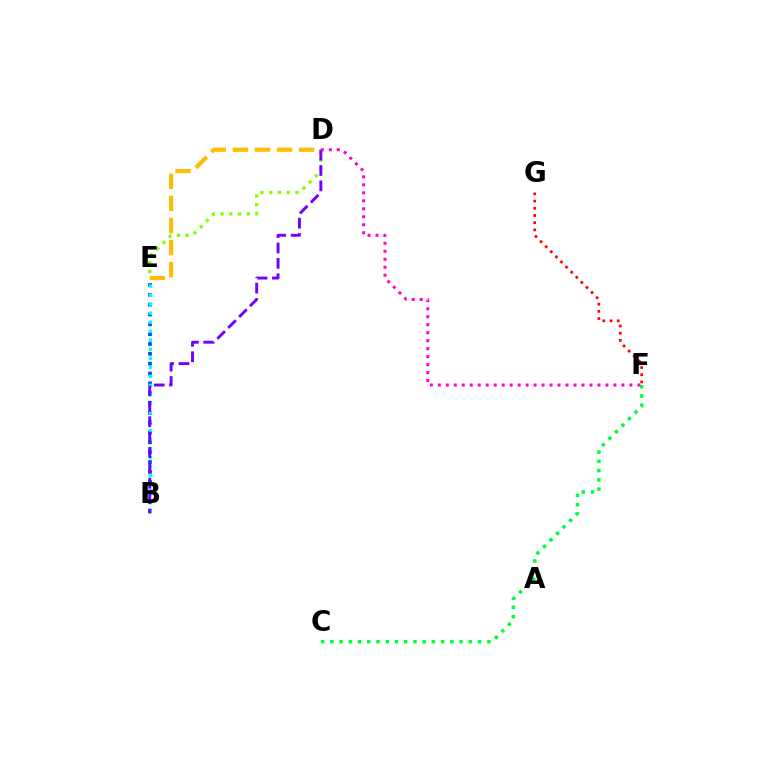{('B', 'E'): [{'color': '#004bff', 'line_style': 'dotted', 'thickness': 2.67}, {'color': '#00fff6', 'line_style': 'dotted', 'thickness': 2.45}], ('F', 'G'): [{'color': '#ff0000', 'line_style': 'dotted', 'thickness': 1.96}], ('D', 'E'): [{'color': '#ffbd00', 'line_style': 'dashed', 'thickness': 3.0}, {'color': '#84ff00', 'line_style': 'dotted', 'thickness': 2.38}], ('B', 'D'): [{'color': '#7200ff', 'line_style': 'dashed', 'thickness': 2.09}], ('C', 'F'): [{'color': '#00ff39', 'line_style': 'dotted', 'thickness': 2.51}], ('D', 'F'): [{'color': '#ff00cf', 'line_style': 'dotted', 'thickness': 2.17}]}